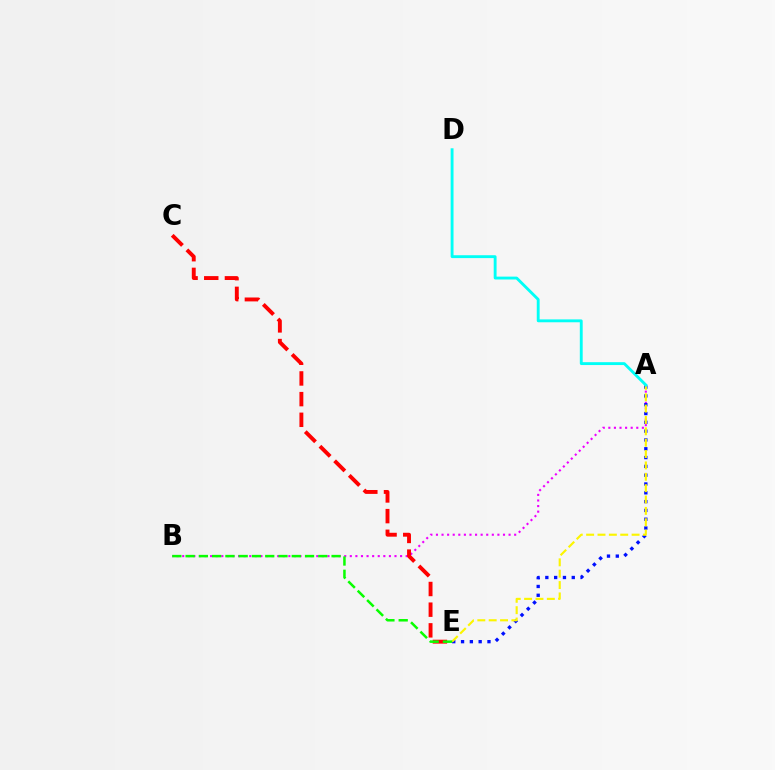{('A', 'B'): [{'color': '#ee00ff', 'line_style': 'dotted', 'thickness': 1.52}], ('A', 'E'): [{'color': '#0010ff', 'line_style': 'dotted', 'thickness': 2.39}, {'color': '#fcf500', 'line_style': 'dashed', 'thickness': 1.54}], ('C', 'E'): [{'color': '#ff0000', 'line_style': 'dashed', 'thickness': 2.81}], ('B', 'E'): [{'color': '#08ff00', 'line_style': 'dashed', 'thickness': 1.8}], ('A', 'D'): [{'color': '#00fff6', 'line_style': 'solid', 'thickness': 2.07}]}